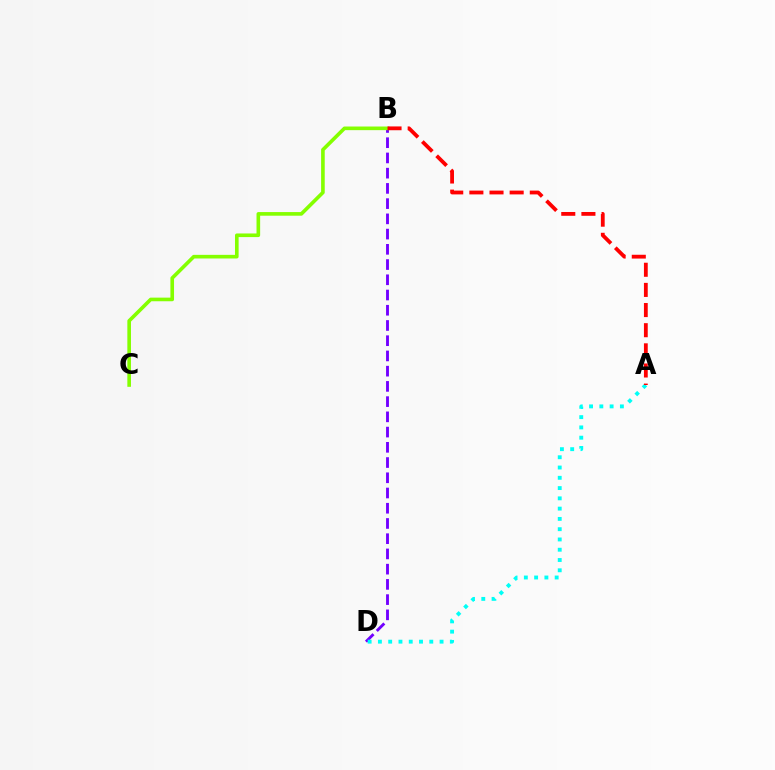{('B', 'D'): [{'color': '#7200ff', 'line_style': 'dashed', 'thickness': 2.07}], ('B', 'C'): [{'color': '#84ff00', 'line_style': 'solid', 'thickness': 2.61}], ('A', 'D'): [{'color': '#00fff6', 'line_style': 'dotted', 'thickness': 2.79}], ('A', 'B'): [{'color': '#ff0000', 'line_style': 'dashed', 'thickness': 2.74}]}